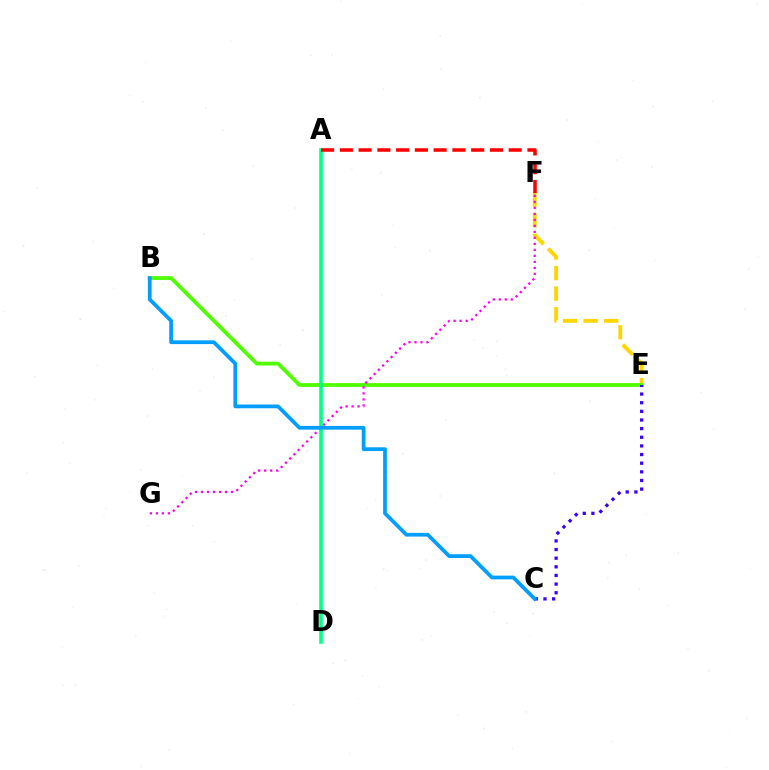{('E', 'F'): [{'color': '#ffd500', 'line_style': 'dashed', 'thickness': 2.79}], ('B', 'E'): [{'color': '#4fff00', 'line_style': 'solid', 'thickness': 2.72}], ('C', 'E'): [{'color': '#3700ff', 'line_style': 'dotted', 'thickness': 2.35}], ('F', 'G'): [{'color': '#ff00ed', 'line_style': 'dotted', 'thickness': 1.63}], ('A', 'D'): [{'color': '#00ff86', 'line_style': 'solid', 'thickness': 2.56}], ('B', 'C'): [{'color': '#009eff', 'line_style': 'solid', 'thickness': 2.7}], ('A', 'F'): [{'color': '#ff0000', 'line_style': 'dashed', 'thickness': 2.55}]}